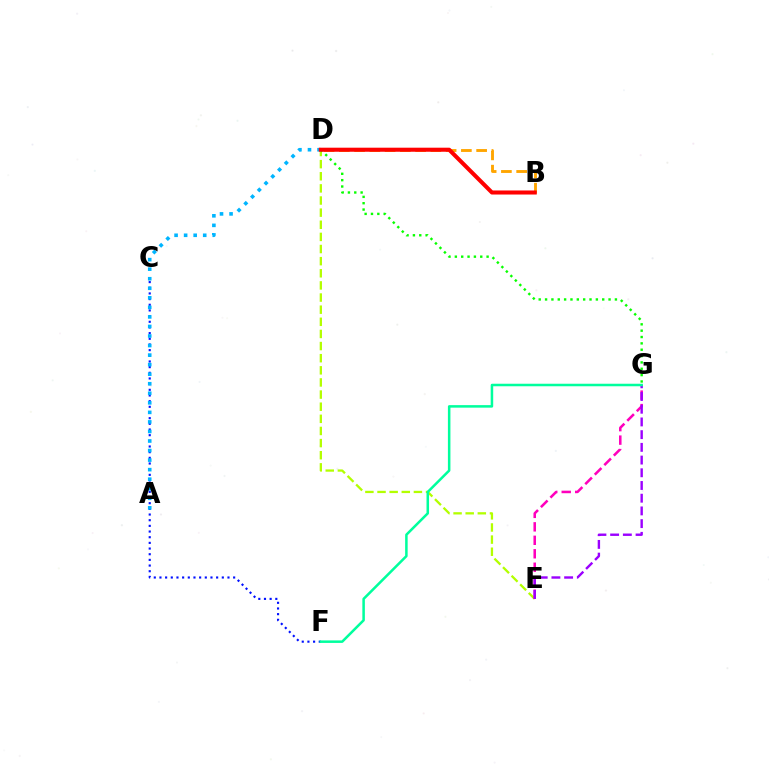{('D', 'E'): [{'color': '#b3ff00', 'line_style': 'dashed', 'thickness': 1.65}], ('E', 'G'): [{'color': '#ff00bd', 'line_style': 'dashed', 'thickness': 1.83}, {'color': '#9b00ff', 'line_style': 'dashed', 'thickness': 1.73}], ('D', 'G'): [{'color': '#08ff00', 'line_style': 'dotted', 'thickness': 1.73}], ('C', 'F'): [{'color': '#0010ff', 'line_style': 'dotted', 'thickness': 1.54}], ('B', 'D'): [{'color': '#ffa500', 'line_style': 'dashed', 'thickness': 2.07}, {'color': '#ff0000', 'line_style': 'solid', 'thickness': 2.92}], ('A', 'D'): [{'color': '#00b5ff', 'line_style': 'dotted', 'thickness': 2.59}], ('F', 'G'): [{'color': '#00ff9d', 'line_style': 'solid', 'thickness': 1.82}]}